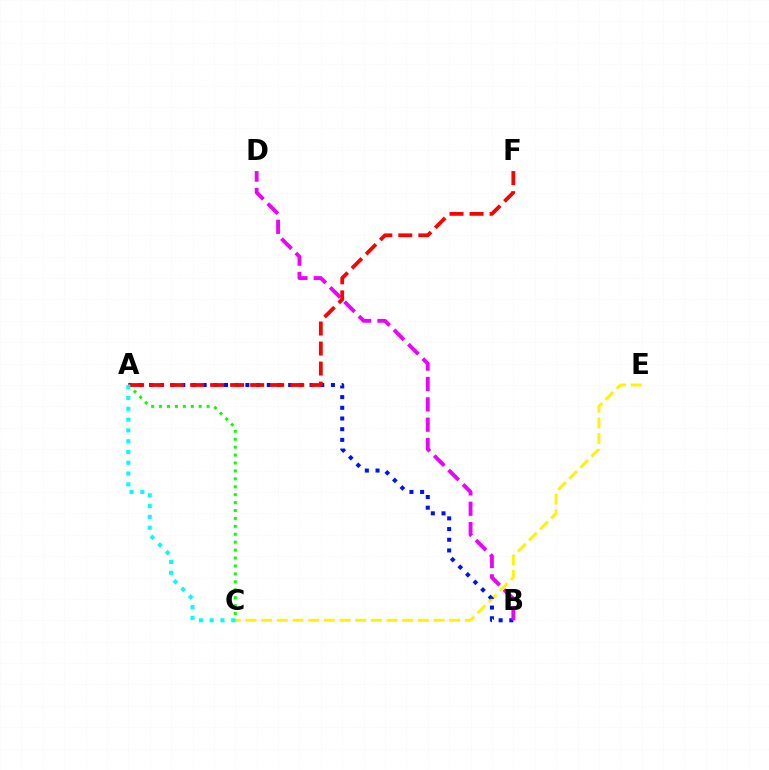{('C', 'E'): [{'color': '#fcf500', 'line_style': 'dashed', 'thickness': 2.13}], ('A', 'B'): [{'color': '#0010ff', 'line_style': 'dotted', 'thickness': 2.91}], ('A', 'C'): [{'color': '#08ff00', 'line_style': 'dotted', 'thickness': 2.15}, {'color': '#00fff6', 'line_style': 'dotted', 'thickness': 2.93}], ('B', 'D'): [{'color': '#ee00ff', 'line_style': 'dashed', 'thickness': 2.77}], ('A', 'F'): [{'color': '#ff0000', 'line_style': 'dashed', 'thickness': 2.72}]}